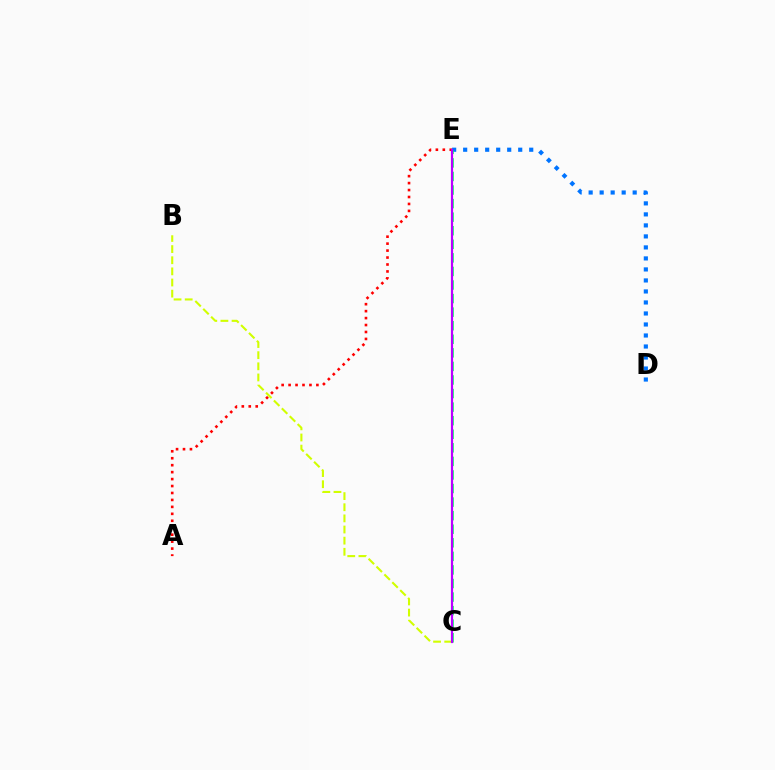{('D', 'E'): [{'color': '#0074ff', 'line_style': 'dotted', 'thickness': 2.99}], ('C', 'E'): [{'color': '#00ff5c', 'line_style': 'dashed', 'thickness': 1.84}, {'color': '#b900ff', 'line_style': 'solid', 'thickness': 1.58}], ('A', 'E'): [{'color': '#ff0000', 'line_style': 'dotted', 'thickness': 1.89}], ('B', 'C'): [{'color': '#d1ff00', 'line_style': 'dashed', 'thickness': 1.51}]}